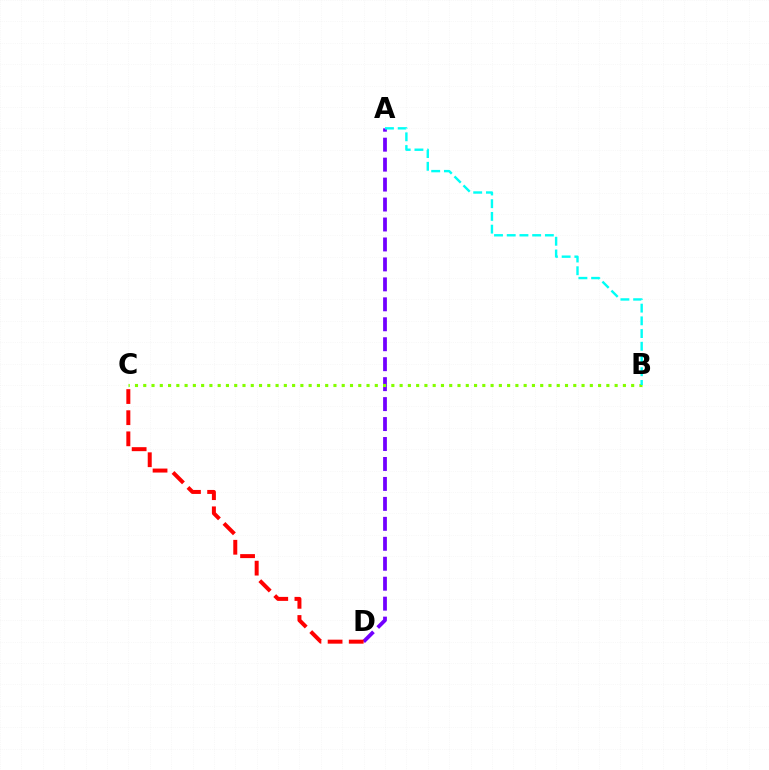{('A', 'D'): [{'color': '#7200ff', 'line_style': 'dashed', 'thickness': 2.71}], ('C', 'D'): [{'color': '#ff0000', 'line_style': 'dashed', 'thickness': 2.87}], ('B', 'C'): [{'color': '#84ff00', 'line_style': 'dotted', 'thickness': 2.25}], ('A', 'B'): [{'color': '#00fff6', 'line_style': 'dashed', 'thickness': 1.73}]}